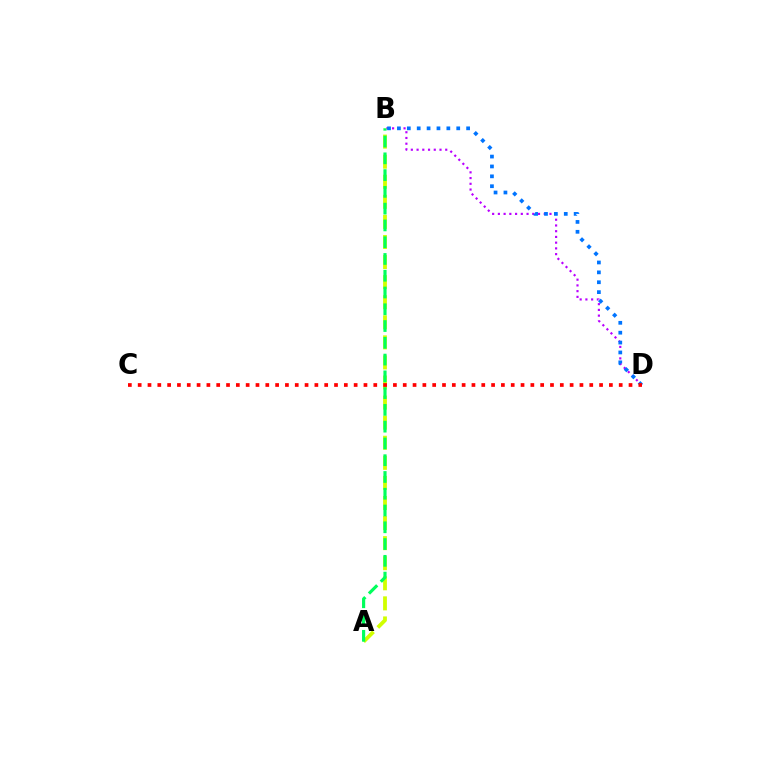{('B', 'D'): [{'color': '#b900ff', 'line_style': 'dotted', 'thickness': 1.56}, {'color': '#0074ff', 'line_style': 'dotted', 'thickness': 2.69}], ('A', 'B'): [{'color': '#d1ff00', 'line_style': 'dashed', 'thickness': 2.73}, {'color': '#00ff5c', 'line_style': 'dashed', 'thickness': 2.28}], ('C', 'D'): [{'color': '#ff0000', 'line_style': 'dotted', 'thickness': 2.67}]}